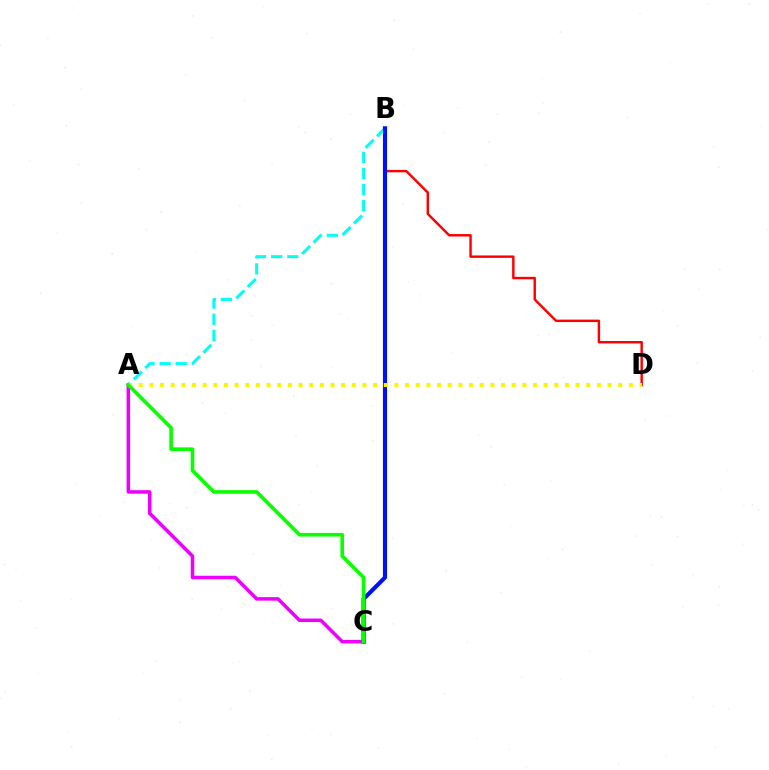{('A', 'B'): [{'color': '#00fff6', 'line_style': 'dashed', 'thickness': 2.19}], ('B', 'D'): [{'color': '#ff0000', 'line_style': 'solid', 'thickness': 1.76}], ('B', 'C'): [{'color': '#0010ff', 'line_style': 'solid', 'thickness': 2.97}], ('A', 'C'): [{'color': '#ee00ff', 'line_style': 'solid', 'thickness': 2.54}, {'color': '#08ff00', 'line_style': 'solid', 'thickness': 2.61}], ('A', 'D'): [{'color': '#fcf500', 'line_style': 'dotted', 'thickness': 2.9}]}